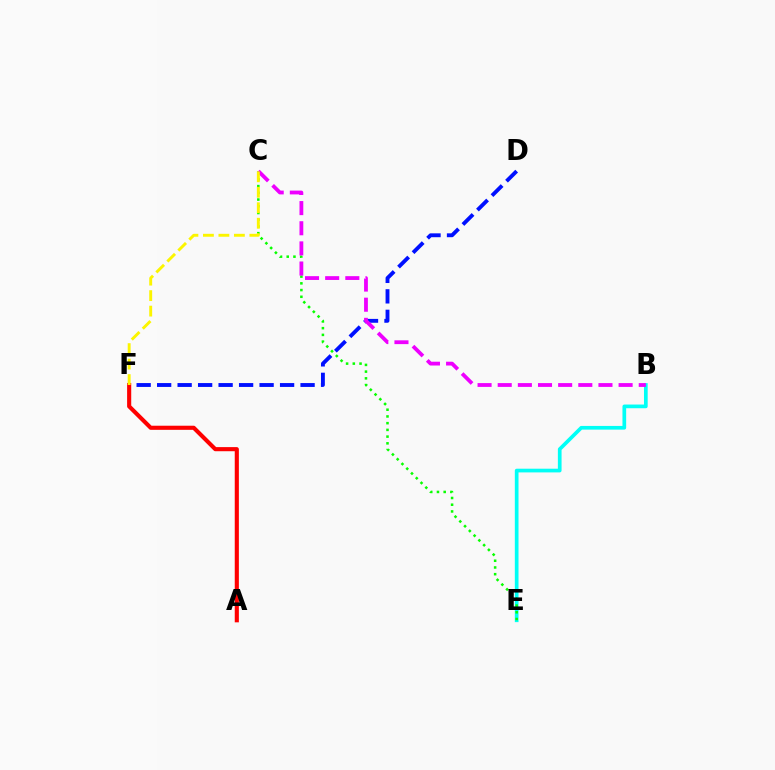{('B', 'E'): [{'color': '#00fff6', 'line_style': 'solid', 'thickness': 2.66}], ('D', 'F'): [{'color': '#0010ff', 'line_style': 'dashed', 'thickness': 2.78}], ('A', 'F'): [{'color': '#ff0000', 'line_style': 'solid', 'thickness': 2.96}], ('C', 'E'): [{'color': '#08ff00', 'line_style': 'dotted', 'thickness': 1.83}], ('B', 'C'): [{'color': '#ee00ff', 'line_style': 'dashed', 'thickness': 2.74}], ('C', 'F'): [{'color': '#fcf500', 'line_style': 'dashed', 'thickness': 2.1}]}